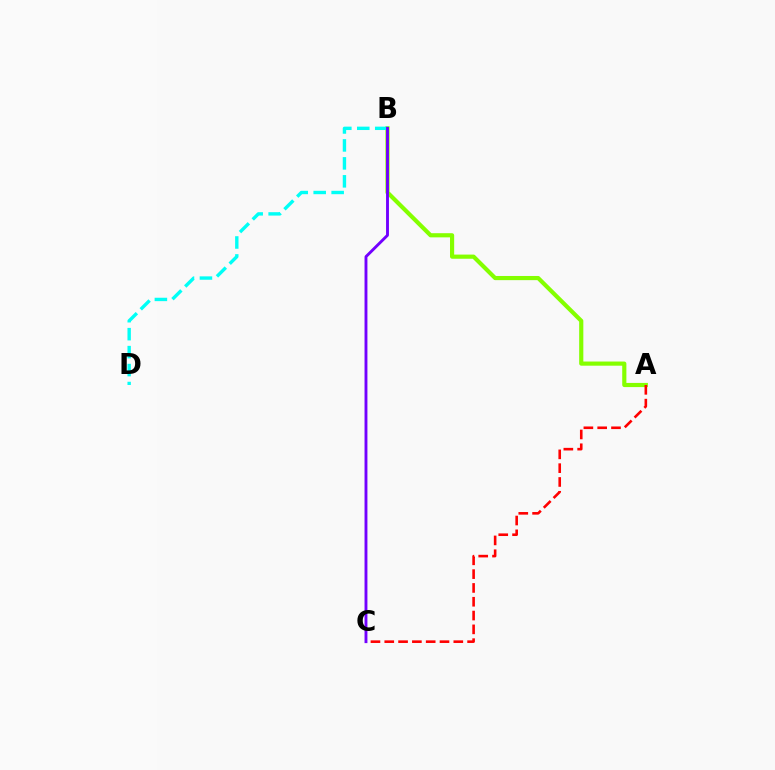{('A', 'B'): [{'color': '#84ff00', 'line_style': 'solid', 'thickness': 3.0}], ('A', 'C'): [{'color': '#ff0000', 'line_style': 'dashed', 'thickness': 1.88}], ('B', 'D'): [{'color': '#00fff6', 'line_style': 'dashed', 'thickness': 2.44}], ('B', 'C'): [{'color': '#7200ff', 'line_style': 'solid', 'thickness': 2.08}]}